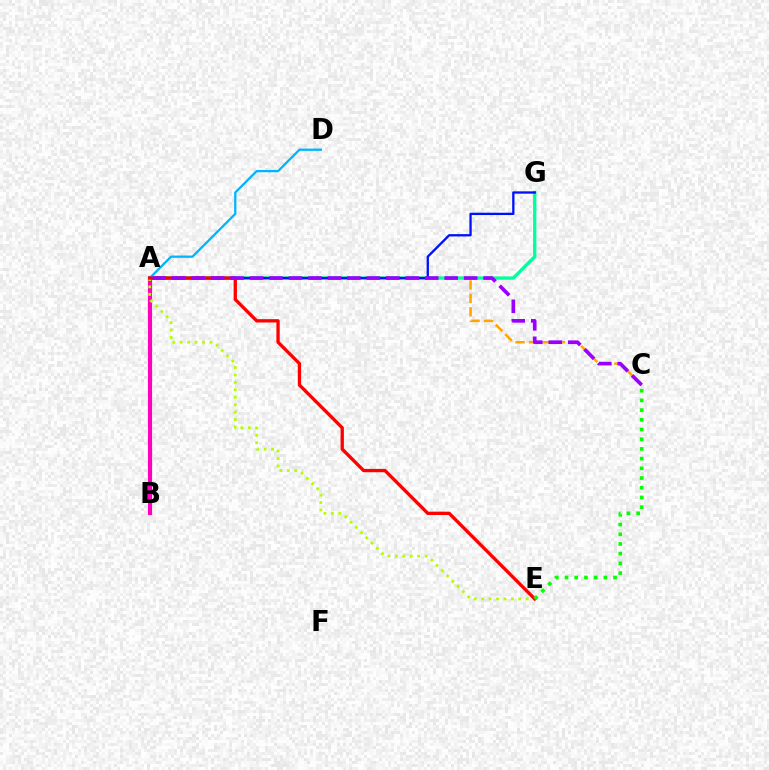{('A', 'C'): [{'color': '#ffa500', 'line_style': 'dashed', 'thickness': 1.83}, {'color': '#9b00ff', 'line_style': 'dashed', 'thickness': 2.64}], ('A', 'B'): [{'color': '#ff00bd', 'line_style': 'solid', 'thickness': 2.97}], ('A', 'G'): [{'color': '#00ff9d', 'line_style': 'solid', 'thickness': 2.38}, {'color': '#0010ff', 'line_style': 'solid', 'thickness': 1.66}], ('A', 'E'): [{'color': '#b3ff00', 'line_style': 'dotted', 'thickness': 2.02}, {'color': '#ff0000', 'line_style': 'solid', 'thickness': 2.39}], ('A', 'D'): [{'color': '#00b5ff', 'line_style': 'solid', 'thickness': 1.65}], ('C', 'E'): [{'color': '#08ff00', 'line_style': 'dotted', 'thickness': 2.64}]}